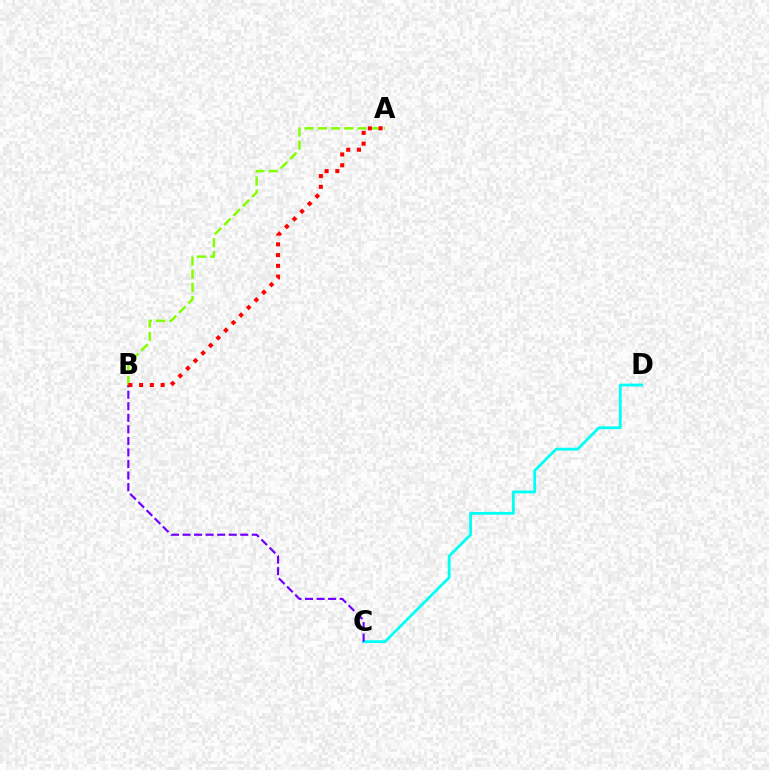{('A', 'B'): [{'color': '#84ff00', 'line_style': 'dashed', 'thickness': 1.8}, {'color': '#ff0000', 'line_style': 'dotted', 'thickness': 2.92}], ('C', 'D'): [{'color': '#00fff6', 'line_style': 'solid', 'thickness': 2.01}], ('B', 'C'): [{'color': '#7200ff', 'line_style': 'dashed', 'thickness': 1.57}]}